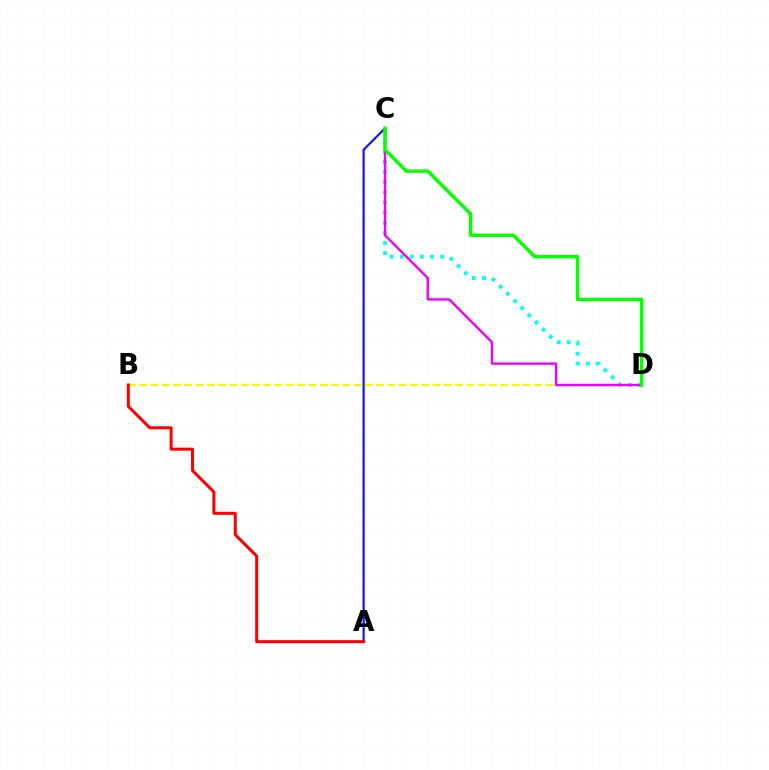{('C', 'D'): [{'color': '#00fff6', 'line_style': 'dotted', 'thickness': 2.75}, {'color': '#ee00ff', 'line_style': 'solid', 'thickness': 1.71}, {'color': '#08ff00', 'line_style': 'solid', 'thickness': 2.49}], ('B', 'D'): [{'color': '#fcf500', 'line_style': 'dashed', 'thickness': 1.53}], ('A', 'C'): [{'color': '#0010ff', 'line_style': 'solid', 'thickness': 1.52}], ('A', 'B'): [{'color': '#ff0000', 'line_style': 'solid', 'thickness': 2.17}]}